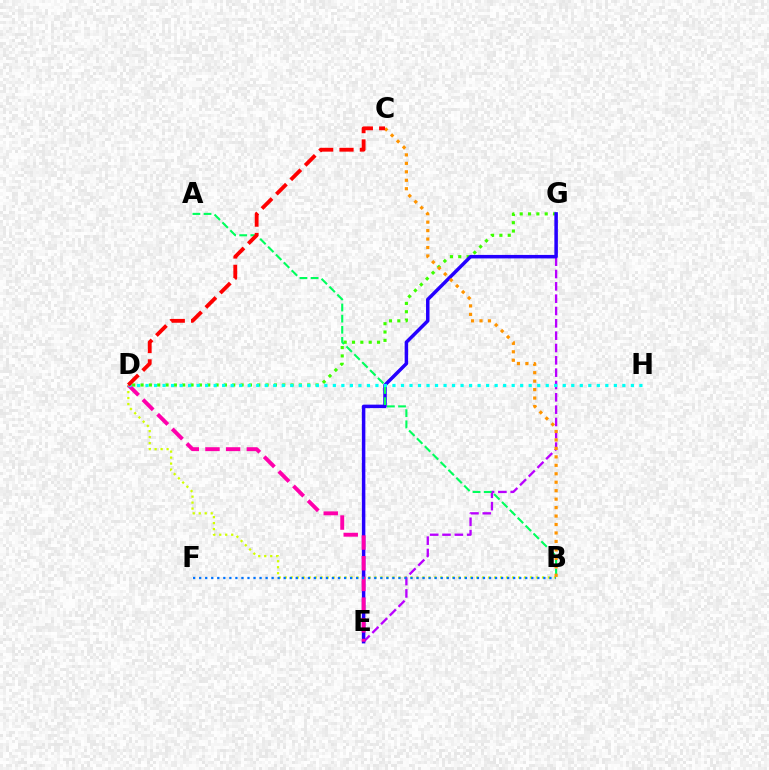{('B', 'D'): [{'color': '#d1ff00', 'line_style': 'dotted', 'thickness': 1.63}], ('D', 'G'): [{'color': '#3dff00', 'line_style': 'dotted', 'thickness': 2.26}], ('E', 'G'): [{'color': '#b900ff', 'line_style': 'dashed', 'thickness': 1.68}, {'color': '#2500ff', 'line_style': 'solid', 'thickness': 2.51}], ('D', 'E'): [{'color': '#ff00ac', 'line_style': 'dashed', 'thickness': 2.81}], ('A', 'B'): [{'color': '#00ff5c', 'line_style': 'dashed', 'thickness': 1.51}], ('B', 'F'): [{'color': '#0074ff', 'line_style': 'dotted', 'thickness': 1.64}], ('D', 'H'): [{'color': '#00fff6', 'line_style': 'dotted', 'thickness': 2.31}], ('B', 'C'): [{'color': '#ff9400', 'line_style': 'dotted', 'thickness': 2.3}], ('C', 'D'): [{'color': '#ff0000', 'line_style': 'dashed', 'thickness': 2.77}]}